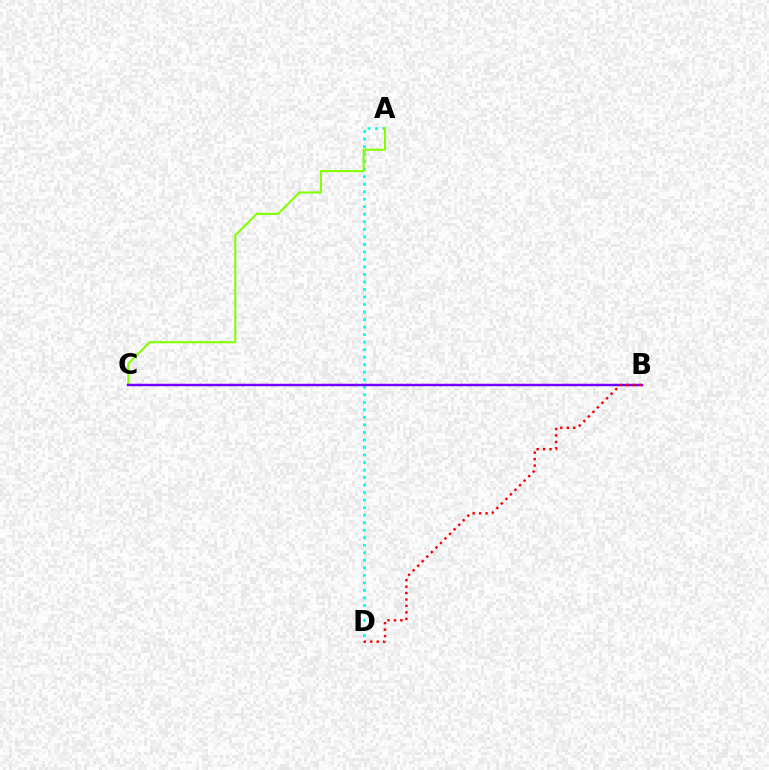{('A', 'D'): [{'color': '#00fff6', 'line_style': 'dotted', 'thickness': 2.04}], ('A', 'C'): [{'color': '#84ff00', 'line_style': 'solid', 'thickness': 1.51}], ('B', 'C'): [{'color': '#7200ff', 'line_style': 'solid', 'thickness': 1.77}], ('B', 'D'): [{'color': '#ff0000', 'line_style': 'dotted', 'thickness': 1.75}]}